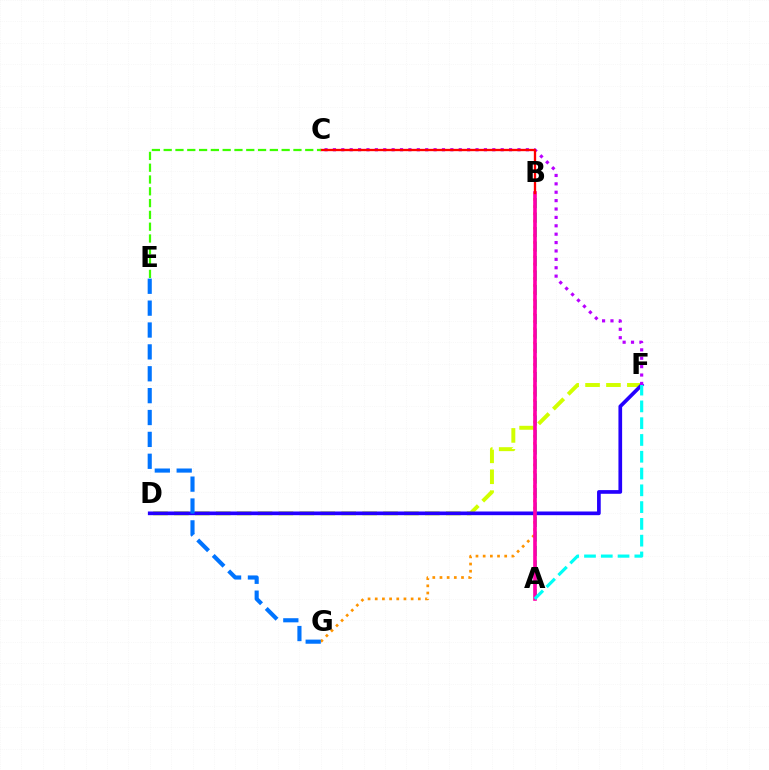{('B', 'G'): [{'color': '#ff9400', 'line_style': 'dotted', 'thickness': 1.95}], ('D', 'F'): [{'color': '#d1ff00', 'line_style': 'dashed', 'thickness': 2.84}, {'color': '#2500ff', 'line_style': 'solid', 'thickness': 2.65}], ('A', 'B'): [{'color': '#00ff5c', 'line_style': 'dashed', 'thickness': 1.97}, {'color': '#ff00ac', 'line_style': 'solid', 'thickness': 2.62}], ('C', 'F'): [{'color': '#b900ff', 'line_style': 'dotted', 'thickness': 2.28}], ('B', 'C'): [{'color': '#ff0000', 'line_style': 'solid', 'thickness': 1.67}], ('A', 'F'): [{'color': '#00fff6', 'line_style': 'dashed', 'thickness': 2.28}], ('C', 'E'): [{'color': '#3dff00', 'line_style': 'dashed', 'thickness': 1.6}], ('E', 'G'): [{'color': '#0074ff', 'line_style': 'dashed', 'thickness': 2.97}]}